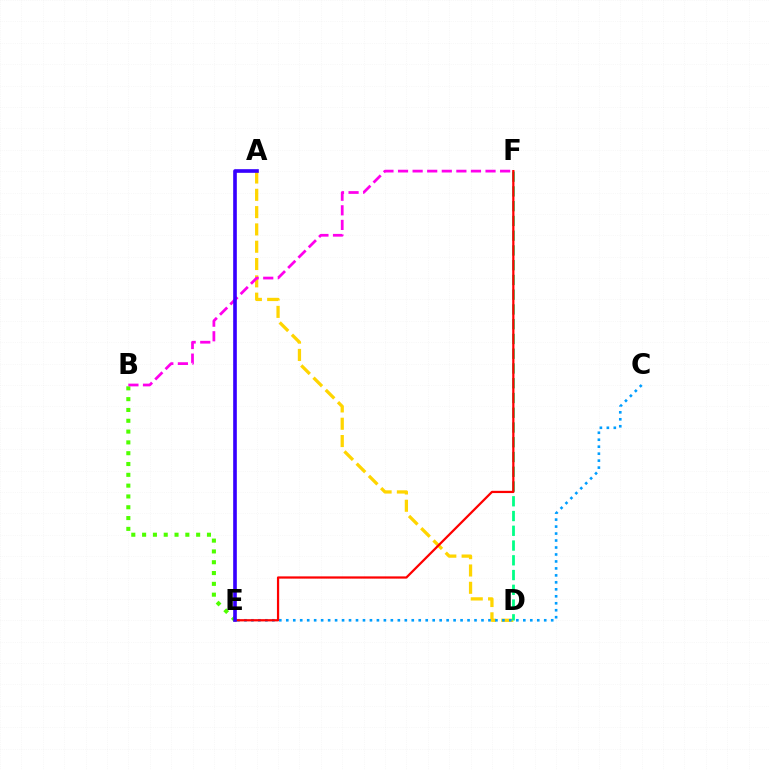{('B', 'E'): [{'color': '#4fff00', 'line_style': 'dotted', 'thickness': 2.94}], ('A', 'D'): [{'color': '#ffd500', 'line_style': 'dashed', 'thickness': 2.35}], ('B', 'F'): [{'color': '#ff00ed', 'line_style': 'dashed', 'thickness': 1.98}], ('C', 'E'): [{'color': '#009eff', 'line_style': 'dotted', 'thickness': 1.89}], ('D', 'F'): [{'color': '#00ff86', 'line_style': 'dashed', 'thickness': 2.0}], ('E', 'F'): [{'color': '#ff0000', 'line_style': 'solid', 'thickness': 1.62}], ('A', 'E'): [{'color': '#3700ff', 'line_style': 'solid', 'thickness': 2.62}]}